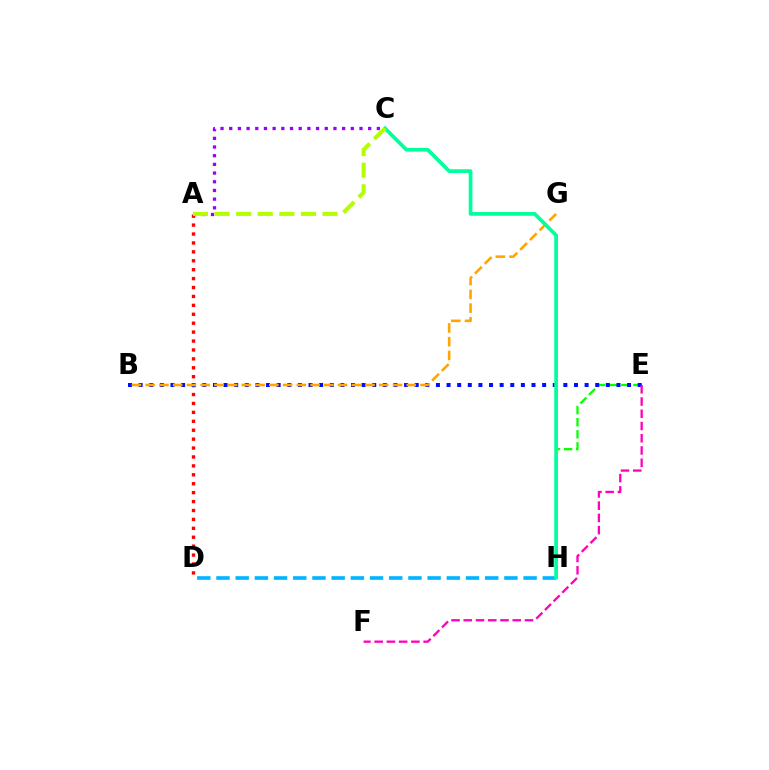{('A', 'C'): [{'color': '#9b00ff', 'line_style': 'dotted', 'thickness': 2.36}, {'color': '#b3ff00', 'line_style': 'dashed', 'thickness': 2.93}], ('D', 'H'): [{'color': '#00b5ff', 'line_style': 'dashed', 'thickness': 2.61}], ('E', 'H'): [{'color': '#08ff00', 'line_style': 'dashed', 'thickness': 1.64}], ('A', 'D'): [{'color': '#ff0000', 'line_style': 'dotted', 'thickness': 2.42}], ('B', 'E'): [{'color': '#0010ff', 'line_style': 'dotted', 'thickness': 2.89}], ('B', 'G'): [{'color': '#ffa500', 'line_style': 'dashed', 'thickness': 1.87}], ('C', 'H'): [{'color': '#00ff9d', 'line_style': 'solid', 'thickness': 2.67}], ('E', 'F'): [{'color': '#ff00bd', 'line_style': 'dashed', 'thickness': 1.66}]}